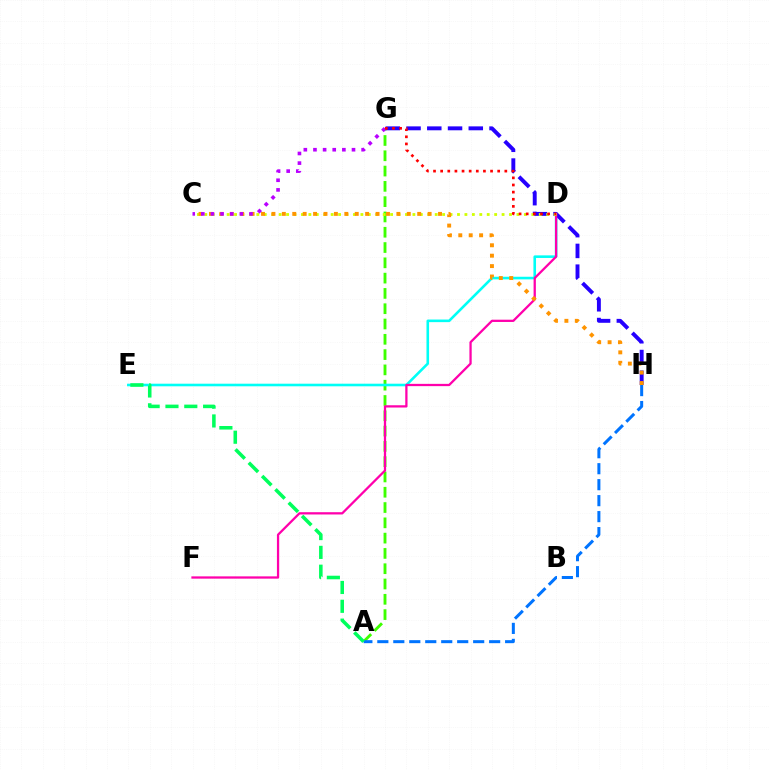{('A', 'G'): [{'color': '#3dff00', 'line_style': 'dashed', 'thickness': 2.08}], ('A', 'H'): [{'color': '#0074ff', 'line_style': 'dashed', 'thickness': 2.17}], ('D', 'E'): [{'color': '#00fff6', 'line_style': 'solid', 'thickness': 1.87}], ('G', 'H'): [{'color': '#2500ff', 'line_style': 'dashed', 'thickness': 2.82}], ('D', 'F'): [{'color': '#ff00ac', 'line_style': 'solid', 'thickness': 1.64}], ('C', 'D'): [{'color': '#d1ff00', 'line_style': 'dotted', 'thickness': 2.02}], ('A', 'E'): [{'color': '#00ff5c', 'line_style': 'dashed', 'thickness': 2.56}], ('C', 'H'): [{'color': '#ff9400', 'line_style': 'dotted', 'thickness': 2.83}], ('C', 'G'): [{'color': '#b900ff', 'line_style': 'dotted', 'thickness': 2.62}], ('D', 'G'): [{'color': '#ff0000', 'line_style': 'dotted', 'thickness': 1.94}]}